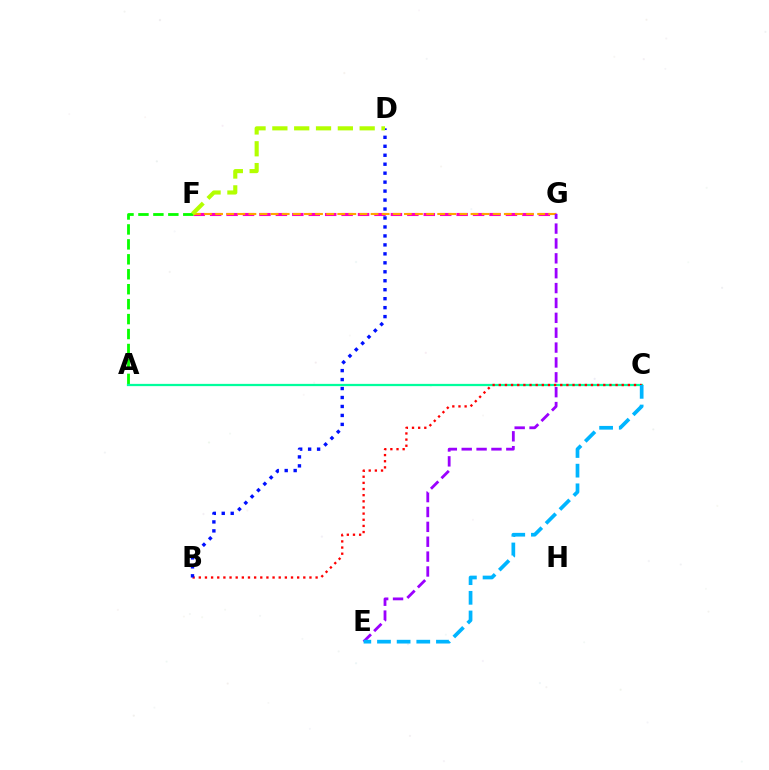{('F', 'G'): [{'color': '#ff00bd', 'line_style': 'dashed', 'thickness': 2.23}, {'color': '#ffa500', 'line_style': 'dashed', 'thickness': 1.51}], ('A', 'F'): [{'color': '#08ff00', 'line_style': 'dashed', 'thickness': 2.03}], ('A', 'C'): [{'color': '#00ff9d', 'line_style': 'solid', 'thickness': 1.63}], ('E', 'G'): [{'color': '#9b00ff', 'line_style': 'dashed', 'thickness': 2.02}], ('B', 'C'): [{'color': '#ff0000', 'line_style': 'dotted', 'thickness': 1.67}], ('B', 'D'): [{'color': '#0010ff', 'line_style': 'dotted', 'thickness': 2.44}], ('D', 'F'): [{'color': '#b3ff00', 'line_style': 'dashed', 'thickness': 2.97}], ('C', 'E'): [{'color': '#00b5ff', 'line_style': 'dashed', 'thickness': 2.67}]}